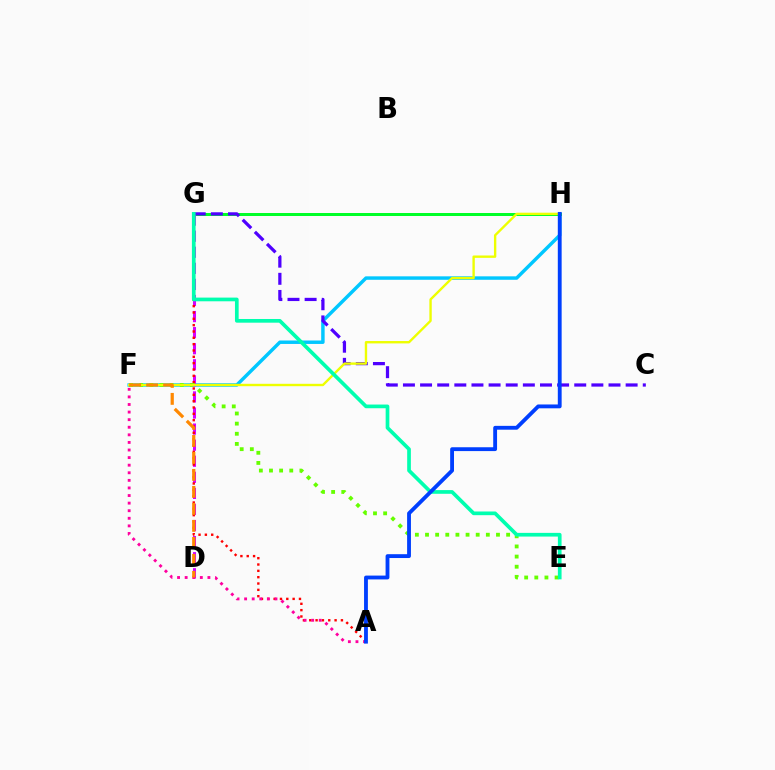{('F', 'H'): [{'color': '#00c7ff', 'line_style': 'solid', 'thickness': 2.48}, {'color': '#eeff00', 'line_style': 'solid', 'thickness': 1.71}], ('G', 'H'): [{'color': '#00ff27', 'line_style': 'solid', 'thickness': 2.15}], ('D', 'G'): [{'color': '#d600ff', 'line_style': 'dashed', 'thickness': 2.18}], ('A', 'G'): [{'color': '#ff0000', 'line_style': 'dotted', 'thickness': 1.72}], ('C', 'G'): [{'color': '#4f00ff', 'line_style': 'dashed', 'thickness': 2.33}], ('A', 'F'): [{'color': '#ff00a0', 'line_style': 'dotted', 'thickness': 2.06}], ('E', 'F'): [{'color': '#66ff00', 'line_style': 'dotted', 'thickness': 2.75}], ('E', 'G'): [{'color': '#00ffaf', 'line_style': 'solid', 'thickness': 2.66}], ('D', 'F'): [{'color': '#ff8800', 'line_style': 'dashed', 'thickness': 2.31}], ('A', 'H'): [{'color': '#003fff', 'line_style': 'solid', 'thickness': 2.76}]}